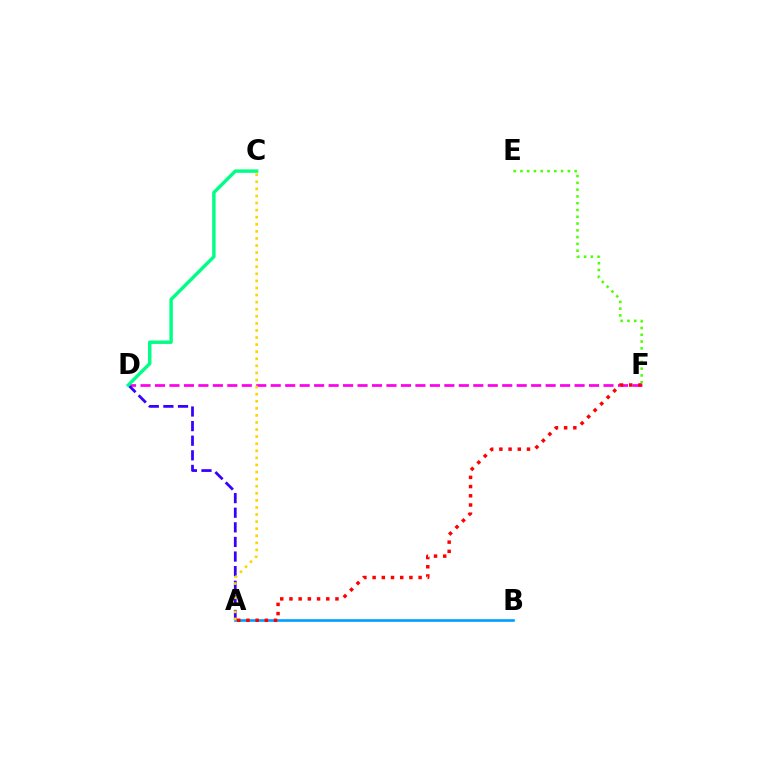{('D', 'F'): [{'color': '#ff00ed', 'line_style': 'dashed', 'thickness': 1.97}], ('A', 'B'): [{'color': '#009eff', 'line_style': 'solid', 'thickness': 1.9}], ('A', 'D'): [{'color': '#3700ff', 'line_style': 'dashed', 'thickness': 1.98}], ('E', 'F'): [{'color': '#4fff00', 'line_style': 'dotted', 'thickness': 1.84}], ('A', 'C'): [{'color': '#ffd500', 'line_style': 'dotted', 'thickness': 1.92}], ('A', 'F'): [{'color': '#ff0000', 'line_style': 'dotted', 'thickness': 2.5}], ('C', 'D'): [{'color': '#00ff86', 'line_style': 'solid', 'thickness': 2.47}]}